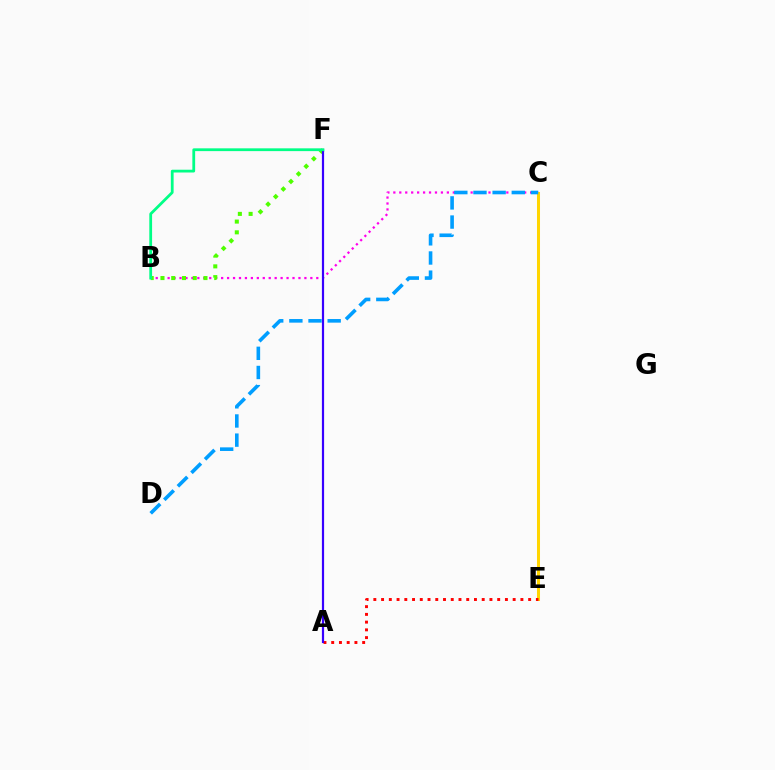{('B', 'C'): [{'color': '#ff00ed', 'line_style': 'dotted', 'thickness': 1.62}], ('C', 'E'): [{'color': '#ffd500', 'line_style': 'solid', 'thickness': 2.17}], ('B', 'F'): [{'color': '#4fff00', 'line_style': 'dotted', 'thickness': 2.92}, {'color': '#00ff86', 'line_style': 'solid', 'thickness': 2.0}], ('A', 'E'): [{'color': '#ff0000', 'line_style': 'dotted', 'thickness': 2.1}], ('A', 'F'): [{'color': '#3700ff', 'line_style': 'solid', 'thickness': 1.59}], ('C', 'D'): [{'color': '#009eff', 'line_style': 'dashed', 'thickness': 2.6}]}